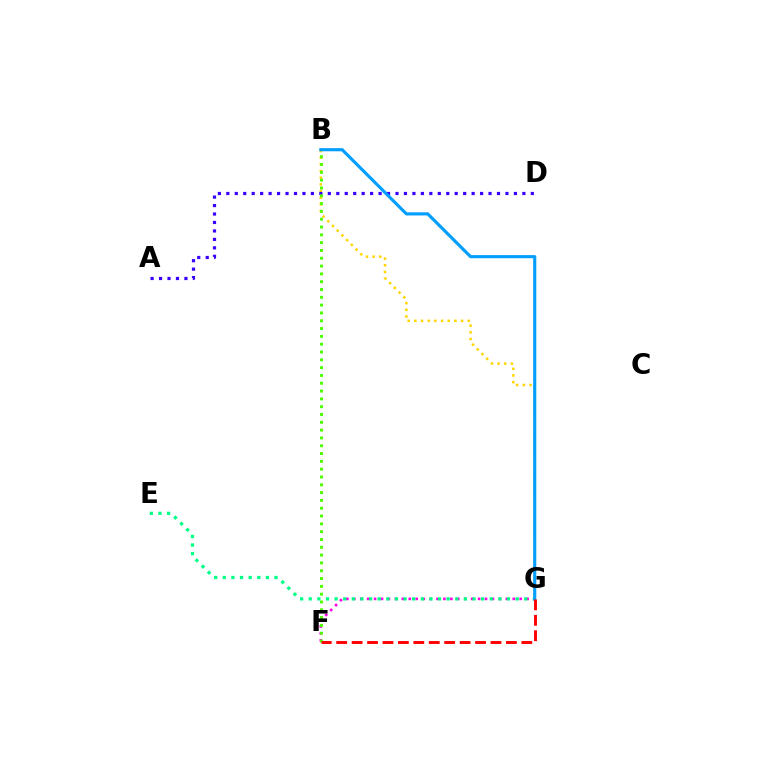{('B', 'G'): [{'color': '#ffd500', 'line_style': 'dotted', 'thickness': 1.81}, {'color': '#009eff', 'line_style': 'solid', 'thickness': 2.25}], ('F', 'G'): [{'color': '#ff00ed', 'line_style': 'dotted', 'thickness': 1.88}, {'color': '#ff0000', 'line_style': 'dashed', 'thickness': 2.1}], ('E', 'G'): [{'color': '#00ff86', 'line_style': 'dotted', 'thickness': 2.34}], ('A', 'D'): [{'color': '#3700ff', 'line_style': 'dotted', 'thickness': 2.3}], ('B', 'F'): [{'color': '#4fff00', 'line_style': 'dotted', 'thickness': 2.12}]}